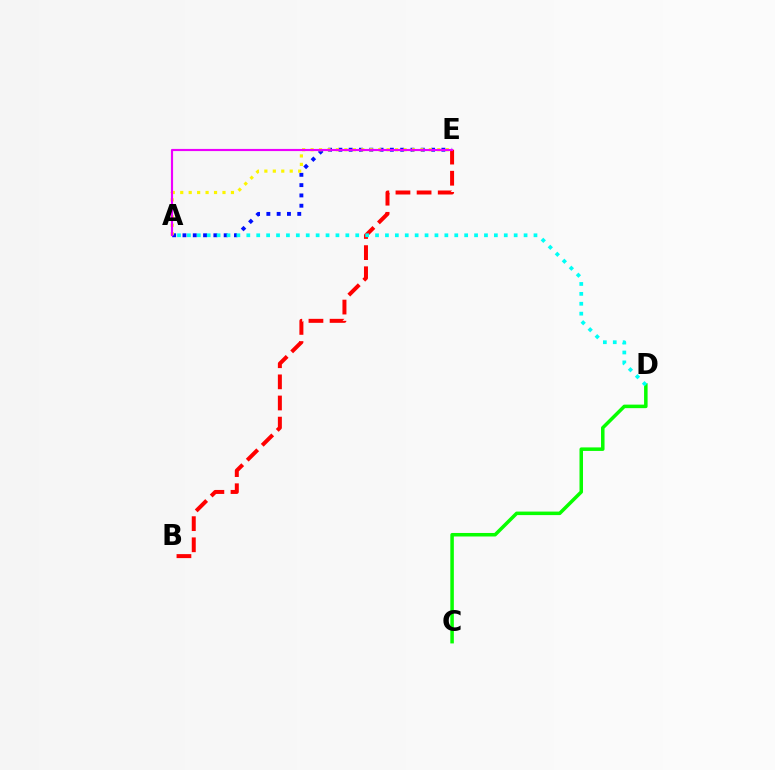{('A', 'E'): [{'color': '#0010ff', 'line_style': 'dotted', 'thickness': 2.8}, {'color': '#fcf500', 'line_style': 'dotted', 'thickness': 2.3}, {'color': '#ee00ff', 'line_style': 'solid', 'thickness': 1.55}], ('B', 'E'): [{'color': '#ff0000', 'line_style': 'dashed', 'thickness': 2.87}], ('C', 'D'): [{'color': '#08ff00', 'line_style': 'solid', 'thickness': 2.53}], ('A', 'D'): [{'color': '#00fff6', 'line_style': 'dotted', 'thickness': 2.69}]}